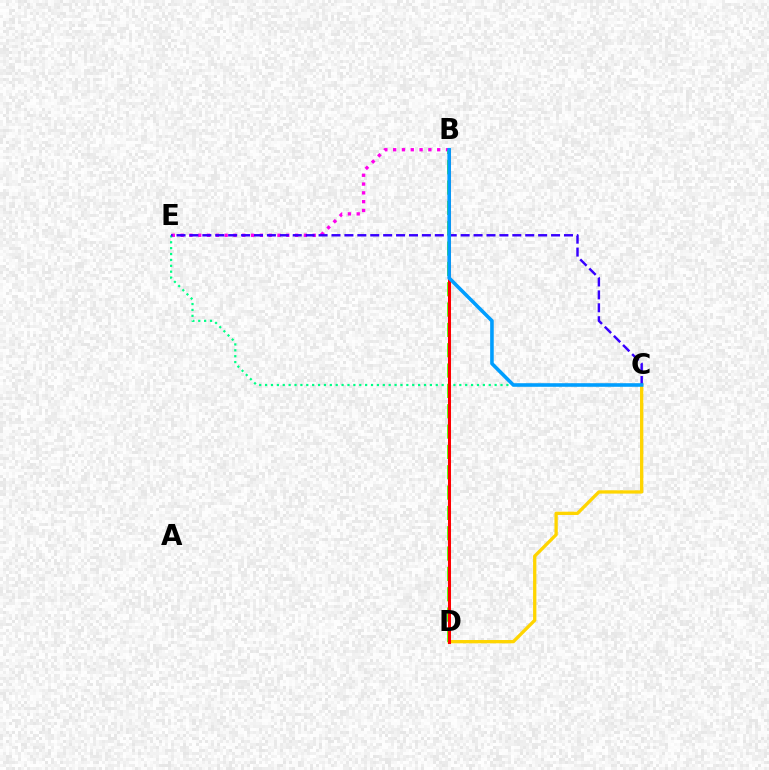{('B', 'E'): [{'color': '#ff00ed', 'line_style': 'dotted', 'thickness': 2.39}], ('C', 'E'): [{'color': '#00ff86', 'line_style': 'dotted', 'thickness': 1.6}, {'color': '#3700ff', 'line_style': 'dashed', 'thickness': 1.75}], ('C', 'D'): [{'color': '#ffd500', 'line_style': 'solid', 'thickness': 2.37}], ('B', 'D'): [{'color': '#4fff00', 'line_style': 'dashed', 'thickness': 2.76}, {'color': '#ff0000', 'line_style': 'solid', 'thickness': 2.18}], ('B', 'C'): [{'color': '#009eff', 'line_style': 'solid', 'thickness': 2.58}]}